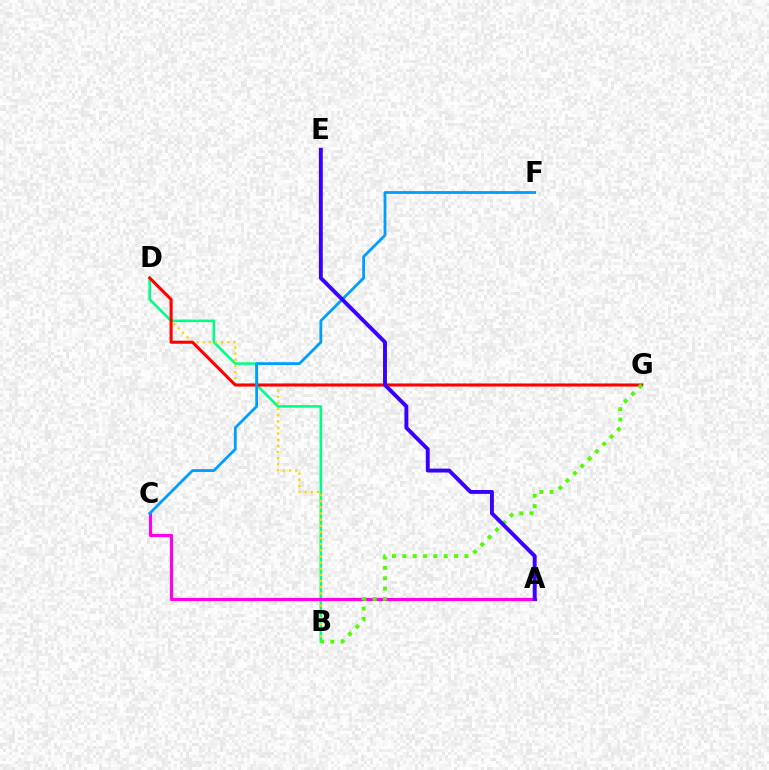{('B', 'D'): [{'color': '#00ff86', 'line_style': 'solid', 'thickness': 1.86}, {'color': '#ffd500', 'line_style': 'dotted', 'thickness': 1.67}], ('A', 'C'): [{'color': '#ff00ed', 'line_style': 'solid', 'thickness': 2.27}], ('D', 'G'): [{'color': '#ff0000', 'line_style': 'solid', 'thickness': 2.21}], ('C', 'F'): [{'color': '#009eff', 'line_style': 'solid', 'thickness': 2.01}], ('B', 'G'): [{'color': '#4fff00', 'line_style': 'dotted', 'thickness': 2.81}], ('A', 'E'): [{'color': '#3700ff', 'line_style': 'solid', 'thickness': 2.8}]}